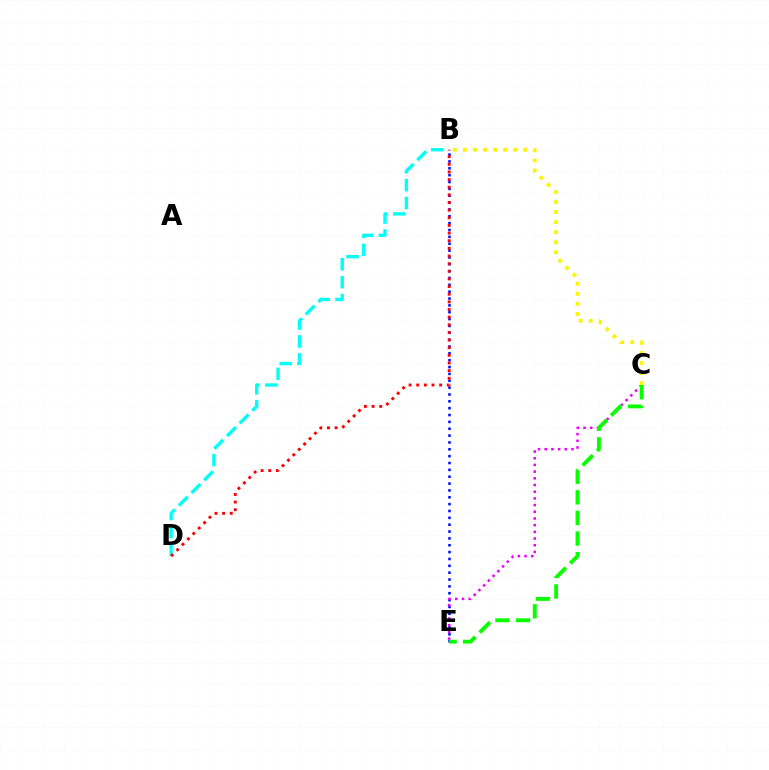{('B', 'E'): [{'color': '#0010ff', 'line_style': 'dotted', 'thickness': 1.86}], ('C', 'E'): [{'color': '#ee00ff', 'line_style': 'dotted', 'thickness': 1.82}, {'color': '#08ff00', 'line_style': 'dashed', 'thickness': 2.8}], ('B', 'C'): [{'color': '#fcf500', 'line_style': 'dotted', 'thickness': 2.74}], ('B', 'D'): [{'color': '#00fff6', 'line_style': 'dashed', 'thickness': 2.43}, {'color': '#ff0000', 'line_style': 'dotted', 'thickness': 2.08}]}